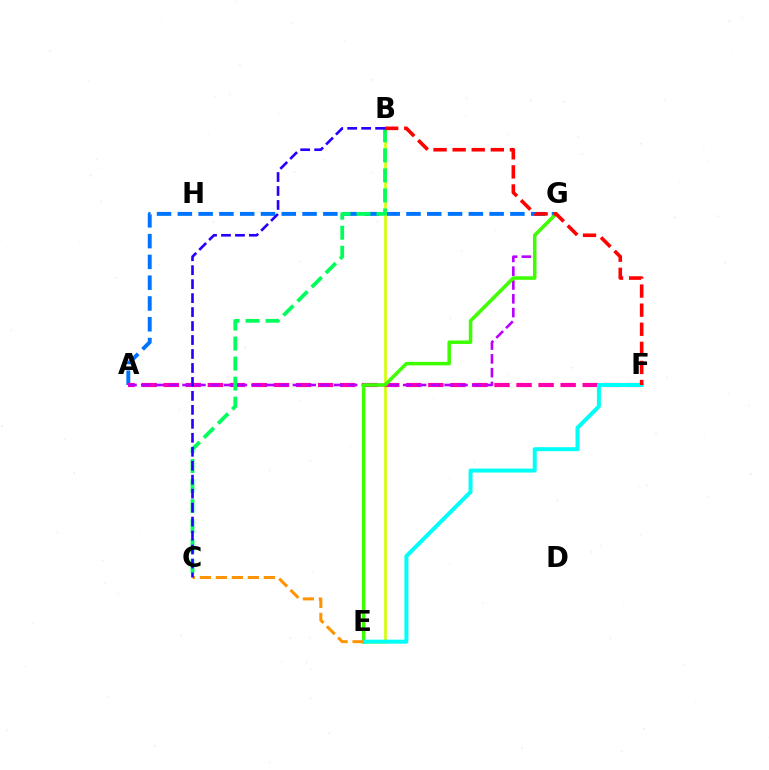{('A', 'G'): [{'color': '#0074ff', 'line_style': 'dashed', 'thickness': 2.82}, {'color': '#b900ff', 'line_style': 'dashed', 'thickness': 1.87}], ('B', 'E'): [{'color': '#d1ff00', 'line_style': 'solid', 'thickness': 1.89}], ('A', 'F'): [{'color': '#ff00ac', 'line_style': 'dashed', 'thickness': 3.0}], ('E', 'G'): [{'color': '#3dff00', 'line_style': 'solid', 'thickness': 2.52}], ('E', 'F'): [{'color': '#00fff6', 'line_style': 'solid', 'thickness': 2.87}], ('B', 'C'): [{'color': '#00ff5c', 'line_style': 'dashed', 'thickness': 2.72}, {'color': '#2500ff', 'line_style': 'dashed', 'thickness': 1.9}], ('B', 'F'): [{'color': '#ff0000', 'line_style': 'dashed', 'thickness': 2.59}], ('C', 'E'): [{'color': '#ff9400', 'line_style': 'dashed', 'thickness': 2.17}]}